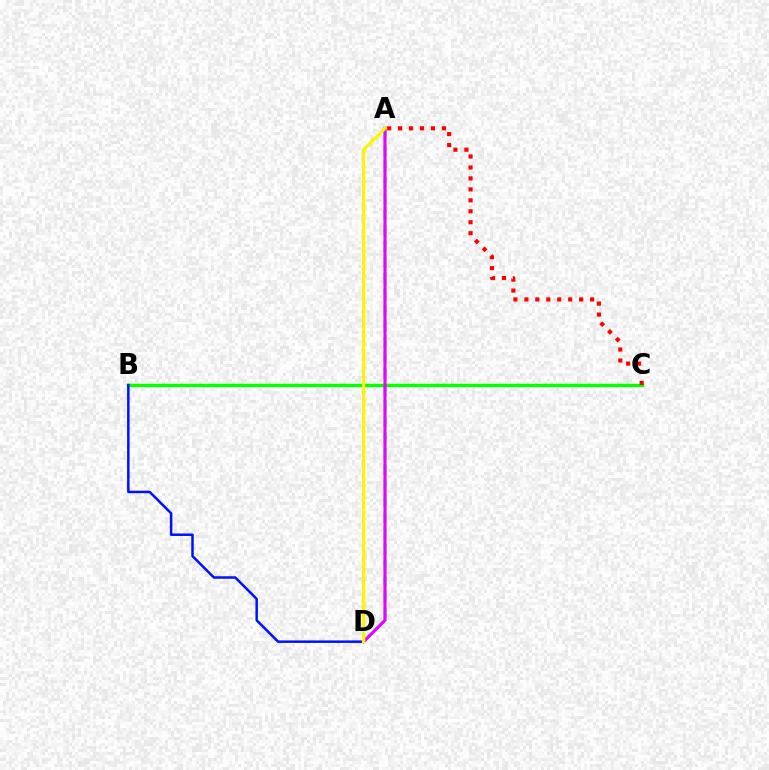{('A', 'D'): [{'color': '#00fff6', 'line_style': 'dashed', 'thickness': 2.17}, {'color': '#ee00ff', 'line_style': 'solid', 'thickness': 2.23}, {'color': '#fcf500', 'line_style': 'solid', 'thickness': 2.33}], ('B', 'C'): [{'color': '#08ff00', 'line_style': 'solid', 'thickness': 2.49}], ('B', 'D'): [{'color': '#0010ff', 'line_style': 'solid', 'thickness': 1.79}], ('A', 'C'): [{'color': '#ff0000', 'line_style': 'dotted', 'thickness': 2.98}]}